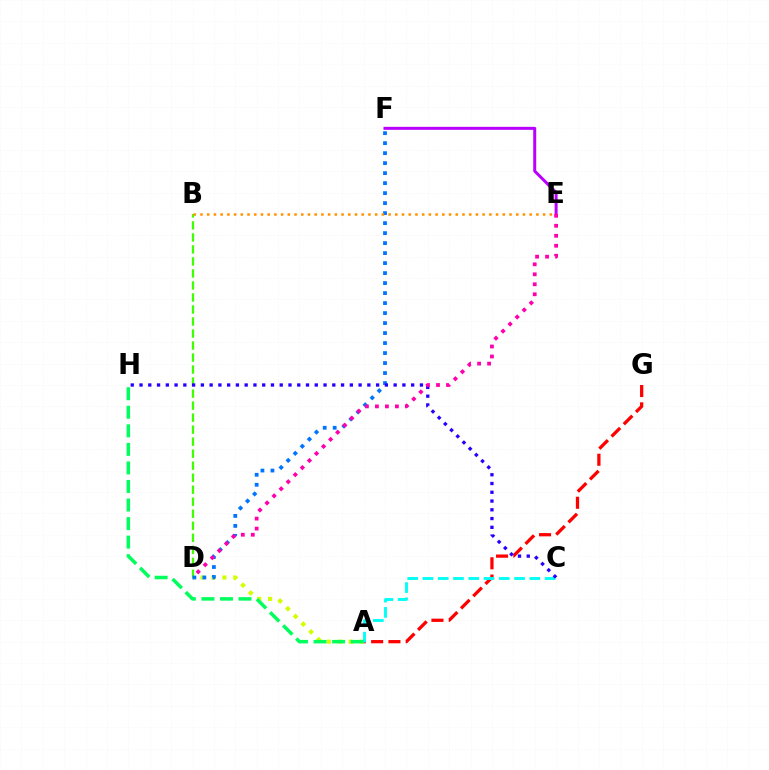{('E', 'F'): [{'color': '#b900ff', 'line_style': 'solid', 'thickness': 2.16}], ('A', 'D'): [{'color': '#d1ff00', 'line_style': 'dotted', 'thickness': 2.97}], ('B', 'D'): [{'color': '#3dff00', 'line_style': 'dashed', 'thickness': 1.63}], ('A', 'G'): [{'color': '#ff0000', 'line_style': 'dashed', 'thickness': 2.35}], ('A', 'C'): [{'color': '#00fff6', 'line_style': 'dashed', 'thickness': 2.07}], ('D', 'F'): [{'color': '#0074ff', 'line_style': 'dotted', 'thickness': 2.72}], ('B', 'E'): [{'color': '#ff9400', 'line_style': 'dotted', 'thickness': 1.83}], ('C', 'H'): [{'color': '#2500ff', 'line_style': 'dotted', 'thickness': 2.38}], ('A', 'H'): [{'color': '#00ff5c', 'line_style': 'dashed', 'thickness': 2.52}], ('D', 'E'): [{'color': '#ff00ac', 'line_style': 'dotted', 'thickness': 2.71}]}